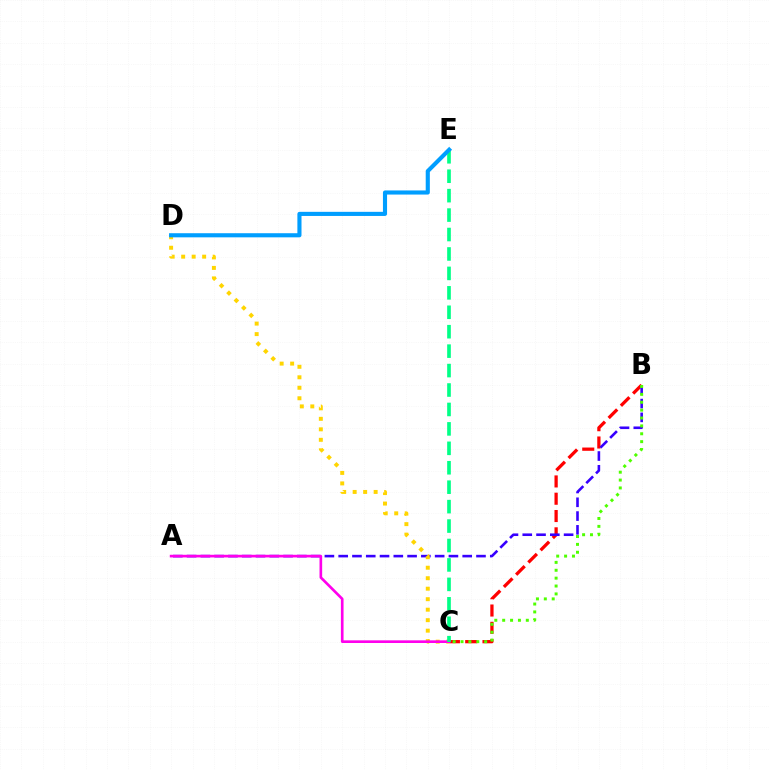{('B', 'C'): [{'color': '#ff0000', 'line_style': 'dashed', 'thickness': 2.35}, {'color': '#4fff00', 'line_style': 'dotted', 'thickness': 2.14}], ('A', 'B'): [{'color': '#3700ff', 'line_style': 'dashed', 'thickness': 1.87}], ('C', 'D'): [{'color': '#ffd500', 'line_style': 'dotted', 'thickness': 2.85}], ('A', 'C'): [{'color': '#ff00ed', 'line_style': 'solid', 'thickness': 1.92}], ('C', 'E'): [{'color': '#00ff86', 'line_style': 'dashed', 'thickness': 2.64}], ('D', 'E'): [{'color': '#009eff', 'line_style': 'solid', 'thickness': 2.96}]}